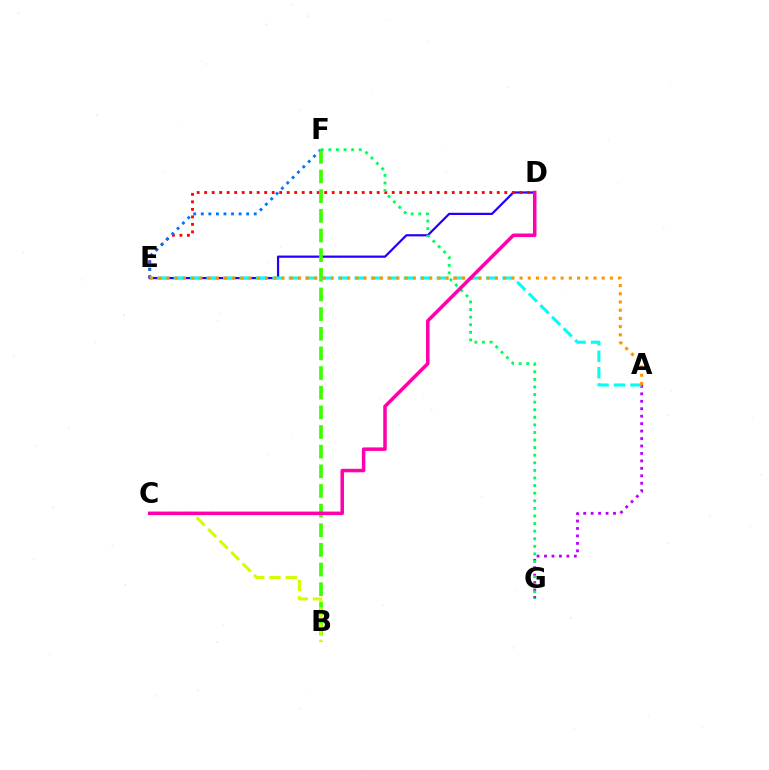{('D', 'E'): [{'color': '#2500ff', 'line_style': 'solid', 'thickness': 1.61}, {'color': '#ff0000', 'line_style': 'dotted', 'thickness': 2.04}], ('E', 'F'): [{'color': '#0074ff', 'line_style': 'dotted', 'thickness': 2.06}], ('B', 'F'): [{'color': '#3dff00', 'line_style': 'dashed', 'thickness': 2.67}], ('A', 'G'): [{'color': '#b900ff', 'line_style': 'dotted', 'thickness': 2.02}], ('B', 'C'): [{'color': '#d1ff00', 'line_style': 'dashed', 'thickness': 2.21}], ('A', 'E'): [{'color': '#00fff6', 'line_style': 'dashed', 'thickness': 2.23}, {'color': '#ff9400', 'line_style': 'dotted', 'thickness': 2.23}], ('F', 'G'): [{'color': '#00ff5c', 'line_style': 'dotted', 'thickness': 2.06}], ('C', 'D'): [{'color': '#ff00ac', 'line_style': 'solid', 'thickness': 2.53}]}